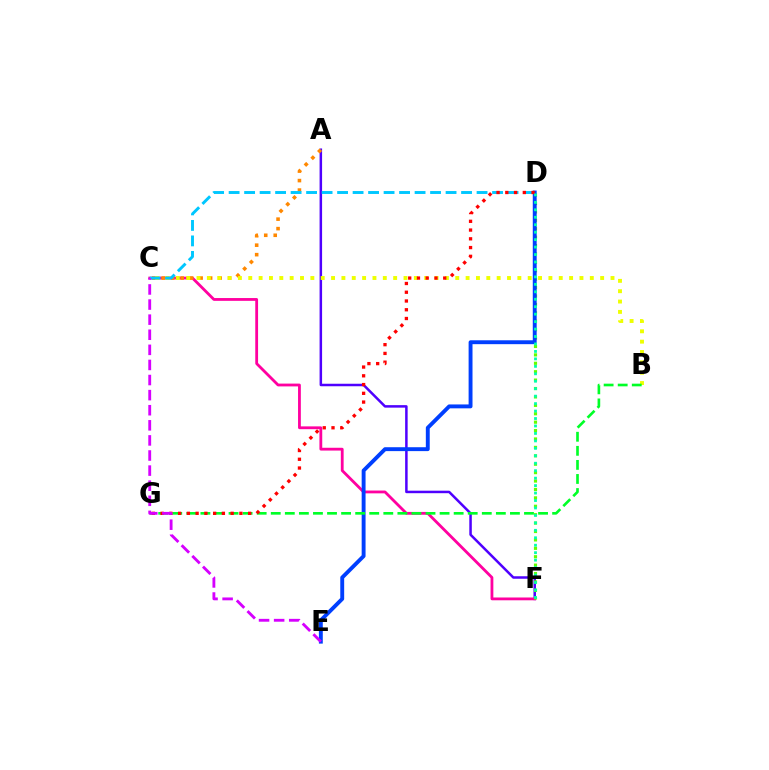{('A', 'F'): [{'color': '#4f00ff', 'line_style': 'solid', 'thickness': 1.8}], ('C', 'F'): [{'color': '#ff00a0', 'line_style': 'solid', 'thickness': 2.02}], ('A', 'C'): [{'color': '#ff8800', 'line_style': 'dotted', 'thickness': 2.58}], ('D', 'F'): [{'color': '#66ff00', 'line_style': 'dotted', 'thickness': 2.29}, {'color': '#00ffaf', 'line_style': 'dotted', 'thickness': 2.03}], ('B', 'C'): [{'color': '#eeff00', 'line_style': 'dotted', 'thickness': 2.81}], ('D', 'E'): [{'color': '#003fff', 'line_style': 'solid', 'thickness': 2.8}], ('B', 'G'): [{'color': '#00ff27', 'line_style': 'dashed', 'thickness': 1.91}], ('C', 'D'): [{'color': '#00c7ff', 'line_style': 'dashed', 'thickness': 2.11}], ('D', 'G'): [{'color': '#ff0000', 'line_style': 'dotted', 'thickness': 2.38}], ('C', 'E'): [{'color': '#d600ff', 'line_style': 'dashed', 'thickness': 2.05}]}